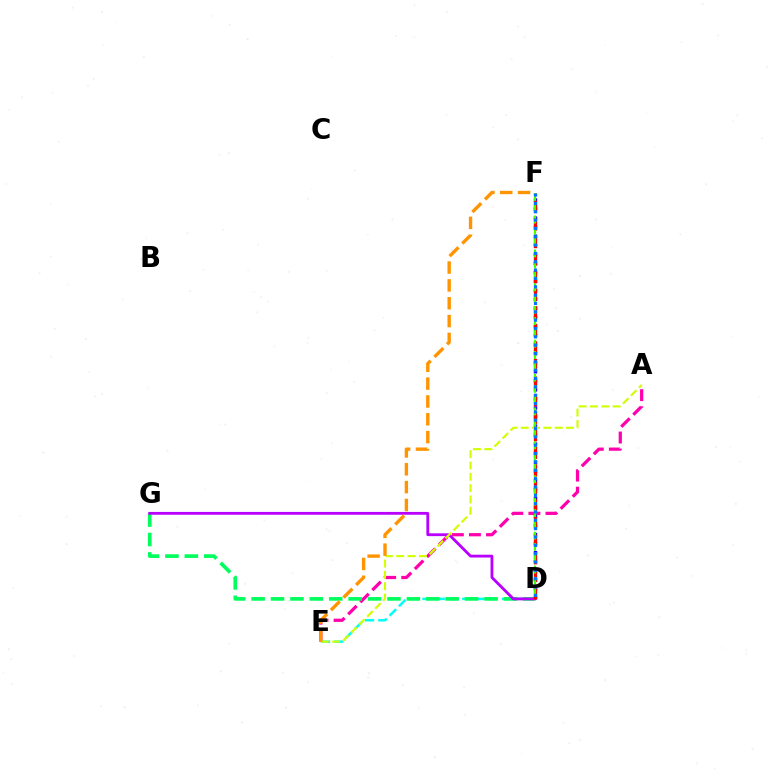{('A', 'E'): [{'color': '#ff00ac', 'line_style': 'dashed', 'thickness': 2.32}, {'color': '#d1ff00', 'line_style': 'dashed', 'thickness': 1.54}], ('D', 'E'): [{'color': '#00fff6', 'line_style': 'dashed', 'thickness': 1.8}], ('D', 'F'): [{'color': '#2500ff', 'line_style': 'dotted', 'thickness': 2.46}, {'color': '#ff0000', 'line_style': 'dashed', 'thickness': 2.39}, {'color': '#3dff00', 'line_style': 'dashed', 'thickness': 1.53}, {'color': '#0074ff', 'line_style': 'dotted', 'thickness': 2.27}], ('D', 'G'): [{'color': '#00ff5c', 'line_style': 'dashed', 'thickness': 2.64}, {'color': '#b900ff', 'line_style': 'solid', 'thickness': 2.03}], ('E', 'F'): [{'color': '#ff9400', 'line_style': 'dashed', 'thickness': 2.42}]}